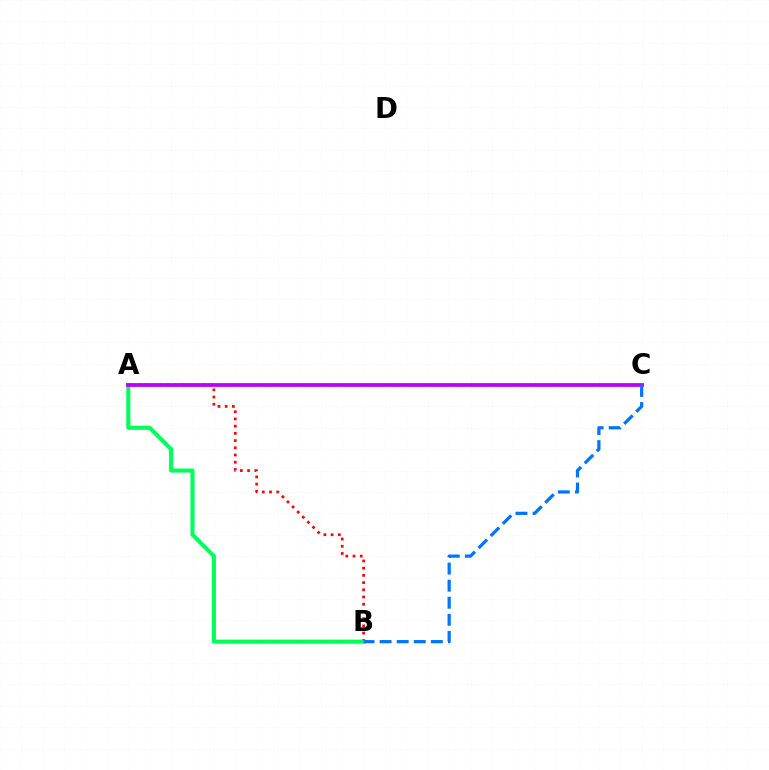{('A', 'C'): [{'color': '#d1ff00', 'line_style': 'dashed', 'thickness': 1.7}, {'color': '#b900ff', 'line_style': 'solid', 'thickness': 2.71}], ('A', 'B'): [{'color': '#ff0000', 'line_style': 'dotted', 'thickness': 1.96}, {'color': '#00ff5c', 'line_style': 'solid', 'thickness': 2.94}], ('B', 'C'): [{'color': '#0074ff', 'line_style': 'dashed', 'thickness': 2.32}]}